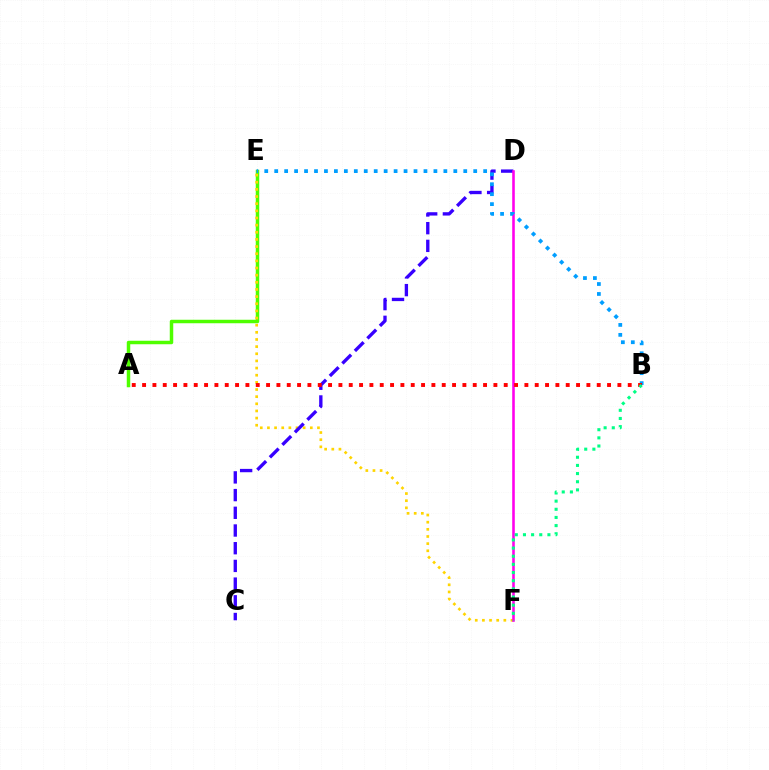{('A', 'E'): [{'color': '#4fff00', 'line_style': 'solid', 'thickness': 2.51}], ('E', 'F'): [{'color': '#ffd500', 'line_style': 'dotted', 'thickness': 1.94}], ('C', 'D'): [{'color': '#3700ff', 'line_style': 'dashed', 'thickness': 2.4}], ('D', 'F'): [{'color': '#ff00ed', 'line_style': 'solid', 'thickness': 1.86}], ('B', 'E'): [{'color': '#009eff', 'line_style': 'dotted', 'thickness': 2.7}], ('A', 'B'): [{'color': '#ff0000', 'line_style': 'dotted', 'thickness': 2.81}], ('B', 'F'): [{'color': '#00ff86', 'line_style': 'dotted', 'thickness': 2.22}]}